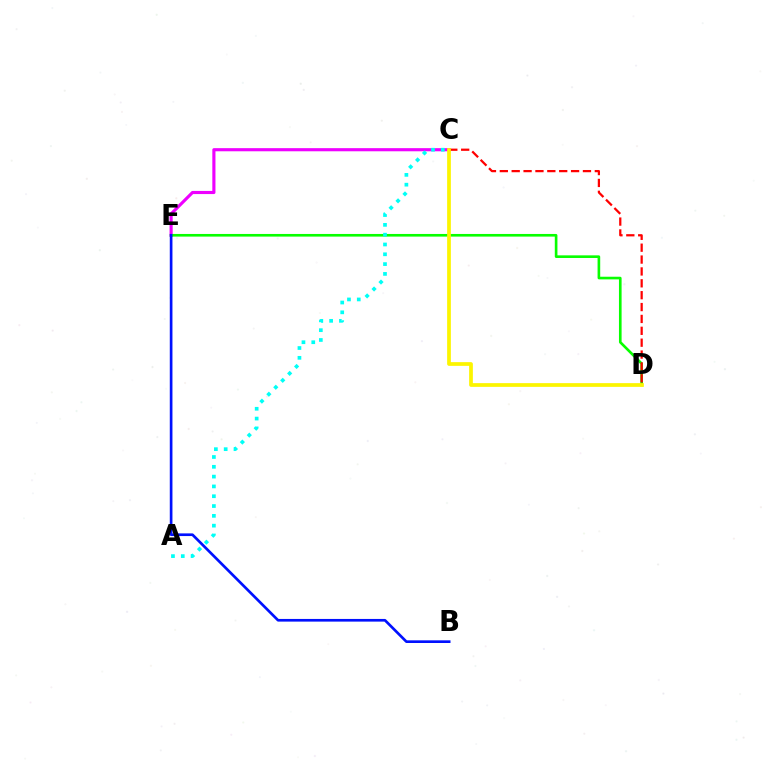{('C', 'E'): [{'color': '#ee00ff', 'line_style': 'solid', 'thickness': 2.25}], ('D', 'E'): [{'color': '#08ff00', 'line_style': 'solid', 'thickness': 1.9}], ('B', 'E'): [{'color': '#0010ff', 'line_style': 'solid', 'thickness': 1.92}], ('C', 'D'): [{'color': '#ff0000', 'line_style': 'dashed', 'thickness': 1.61}, {'color': '#fcf500', 'line_style': 'solid', 'thickness': 2.68}], ('A', 'C'): [{'color': '#00fff6', 'line_style': 'dotted', 'thickness': 2.67}]}